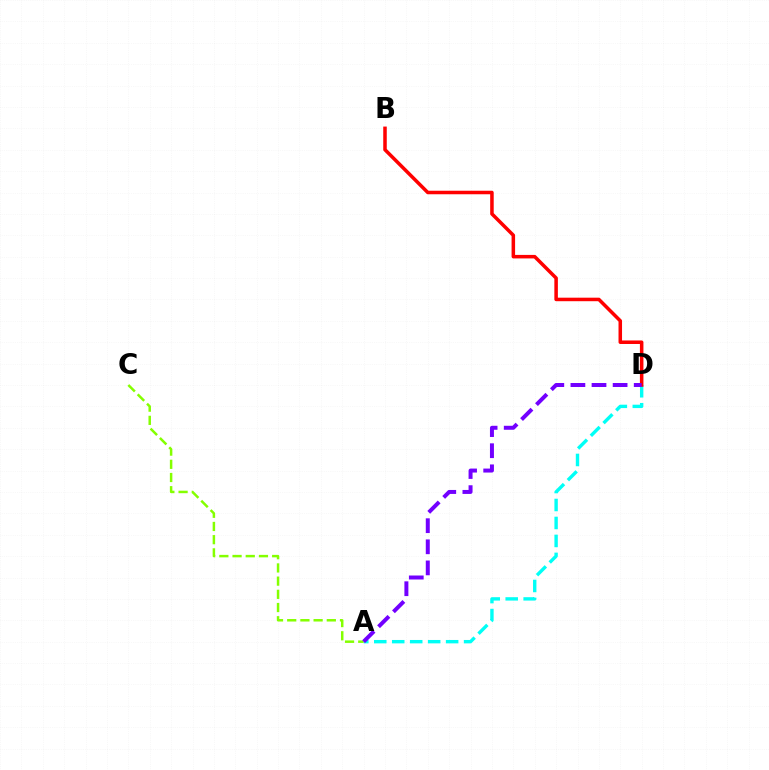{('A', 'D'): [{'color': '#00fff6', 'line_style': 'dashed', 'thickness': 2.44}, {'color': '#7200ff', 'line_style': 'dashed', 'thickness': 2.87}], ('A', 'C'): [{'color': '#84ff00', 'line_style': 'dashed', 'thickness': 1.79}], ('B', 'D'): [{'color': '#ff0000', 'line_style': 'solid', 'thickness': 2.54}]}